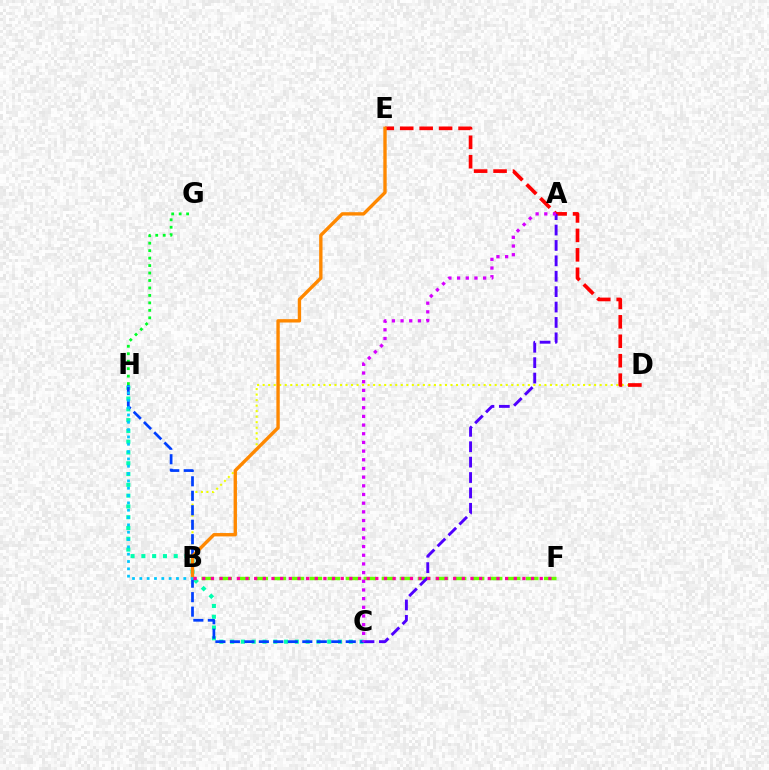{('B', 'F'): [{'color': '#66ff00', 'line_style': 'dashed', 'thickness': 2.45}, {'color': '#ff00a0', 'line_style': 'dotted', 'thickness': 2.35}], ('B', 'D'): [{'color': '#eeff00', 'line_style': 'dotted', 'thickness': 1.5}], ('C', 'H'): [{'color': '#00ffaf', 'line_style': 'dotted', 'thickness': 2.93}, {'color': '#003fff', 'line_style': 'dashed', 'thickness': 1.97}], ('D', 'E'): [{'color': '#ff0000', 'line_style': 'dashed', 'thickness': 2.64}], ('B', 'E'): [{'color': '#ff8800', 'line_style': 'solid', 'thickness': 2.42}], ('A', 'C'): [{'color': '#4f00ff', 'line_style': 'dashed', 'thickness': 2.09}, {'color': '#d600ff', 'line_style': 'dotted', 'thickness': 2.36}], ('B', 'H'): [{'color': '#00c7ff', 'line_style': 'dotted', 'thickness': 1.99}], ('G', 'H'): [{'color': '#00ff27', 'line_style': 'dotted', 'thickness': 2.03}]}